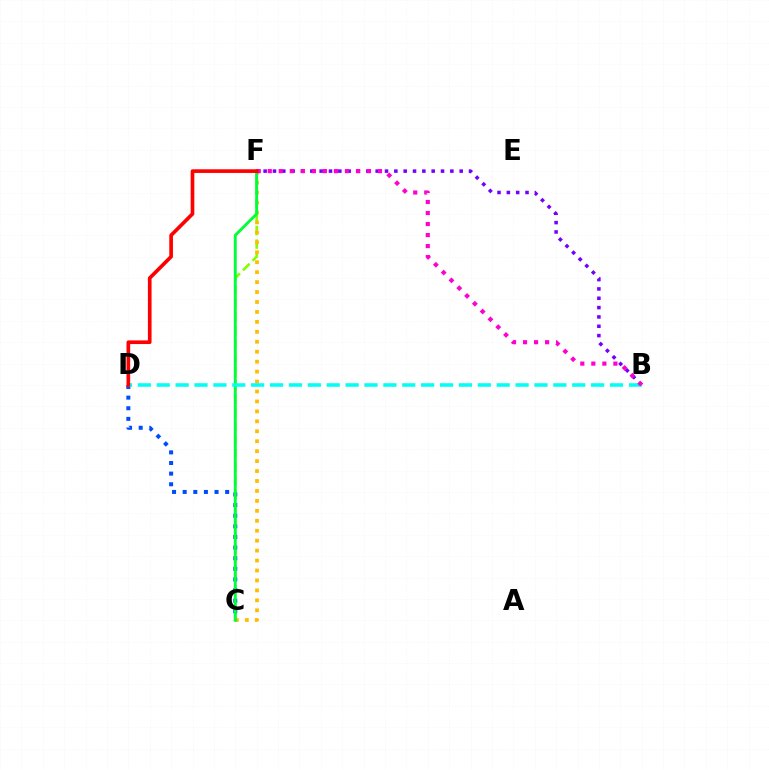{('C', 'F'): [{'color': '#84ff00', 'line_style': 'dashed', 'thickness': 1.85}, {'color': '#ffbd00', 'line_style': 'dotted', 'thickness': 2.7}, {'color': '#00ff39', 'line_style': 'solid', 'thickness': 2.09}], ('C', 'D'): [{'color': '#004bff', 'line_style': 'dotted', 'thickness': 2.89}], ('B', 'F'): [{'color': '#7200ff', 'line_style': 'dotted', 'thickness': 2.54}, {'color': '#ff00cf', 'line_style': 'dotted', 'thickness': 2.99}], ('B', 'D'): [{'color': '#00fff6', 'line_style': 'dashed', 'thickness': 2.57}], ('D', 'F'): [{'color': '#ff0000', 'line_style': 'solid', 'thickness': 2.63}]}